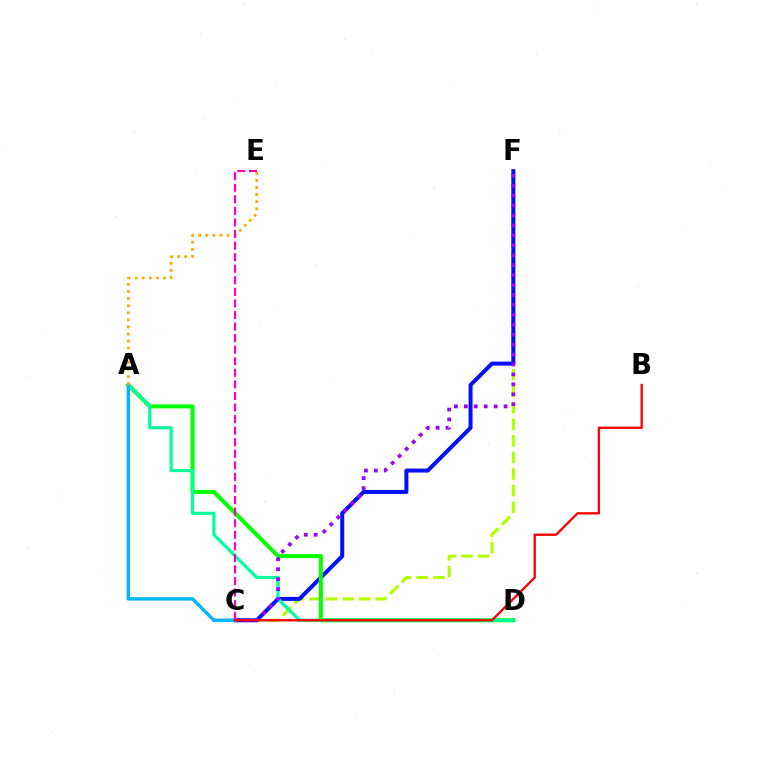{('C', 'F'): [{'color': '#b3ff00', 'line_style': 'dashed', 'thickness': 2.25}, {'color': '#0010ff', 'line_style': 'solid', 'thickness': 2.88}, {'color': '#9b00ff', 'line_style': 'dotted', 'thickness': 2.7}], ('A', 'D'): [{'color': '#08ff00', 'line_style': 'solid', 'thickness': 2.92}, {'color': '#00ff9d', 'line_style': 'solid', 'thickness': 2.29}], ('A', 'C'): [{'color': '#00b5ff', 'line_style': 'solid', 'thickness': 2.44}], ('A', 'E'): [{'color': '#ffa500', 'line_style': 'dotted', 'thickness': 1.93}], ('C', 'E'): [{'color': '#ff00bd', 'line_style': 'dashed', 'thickness': 1.57}], ('B', 'C'): [{'color': '#ff0000', 'line_style': 'solid', 'thickness': 1.67}]}